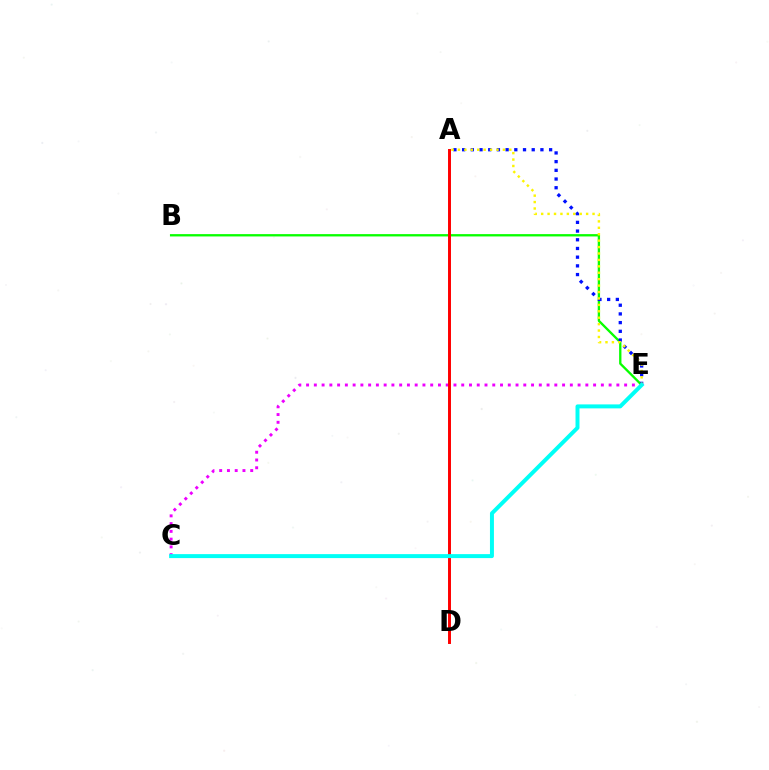{('C', 'E'): [{'color': '#ee00ff', 'line_style': 'dotted', 'thickness': 2.11}, {'color': '#00fff6', 'line_style': 'solid', 'thickness': 2.86}], ('B', 'E'): [{'color': '#08ff00', 'line_style': 'solid', 'thickness': 1.67}], ('A', 'E'): [{'color': '#0010ff', 'line_style': 'dotted', 'thickness': 2.36}, {'color': '#fcf500', 'line_style': 'dotted', 'thickness': 1.74}], ('A', 'D'): [{'color': '#ff0000', 'line_style': 'solid', 'thickness': 2.12}]}